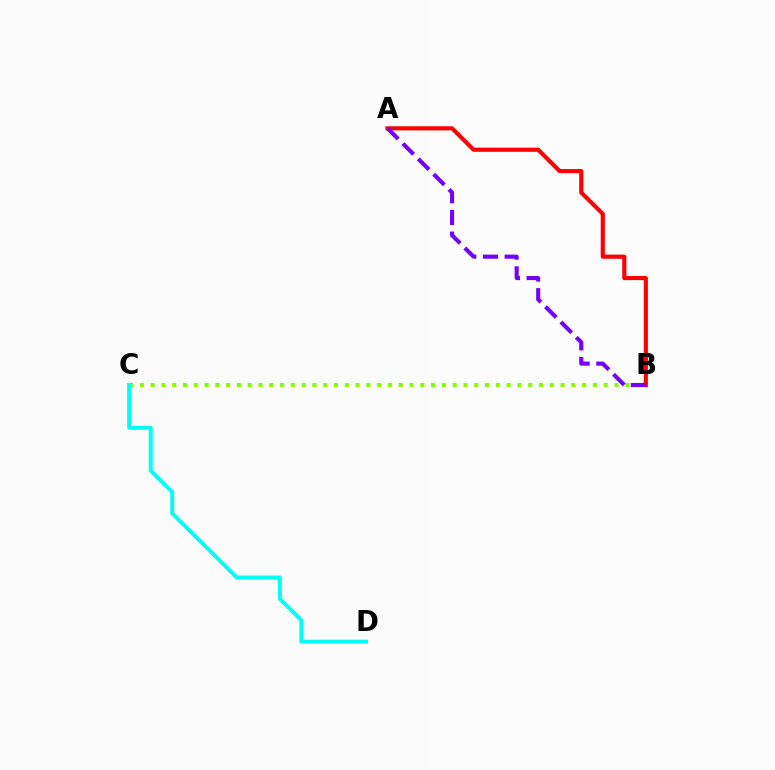{('B', 'C'): [{'color': '#84ff00', 'line_style': 'dotted', 'thickness': 2.93}], ('C', 'D'): [{'color': '#00fff6', 'line_style': 'solid', 'thickness': 2.85}], ('A', 'B'): [{'color': '#ff0000', 'line_style': 'solid', 'thickness': 2.98}, {'color': '#7200ff', 'line_style': 'dashed', 'thickness': 2.95}]}